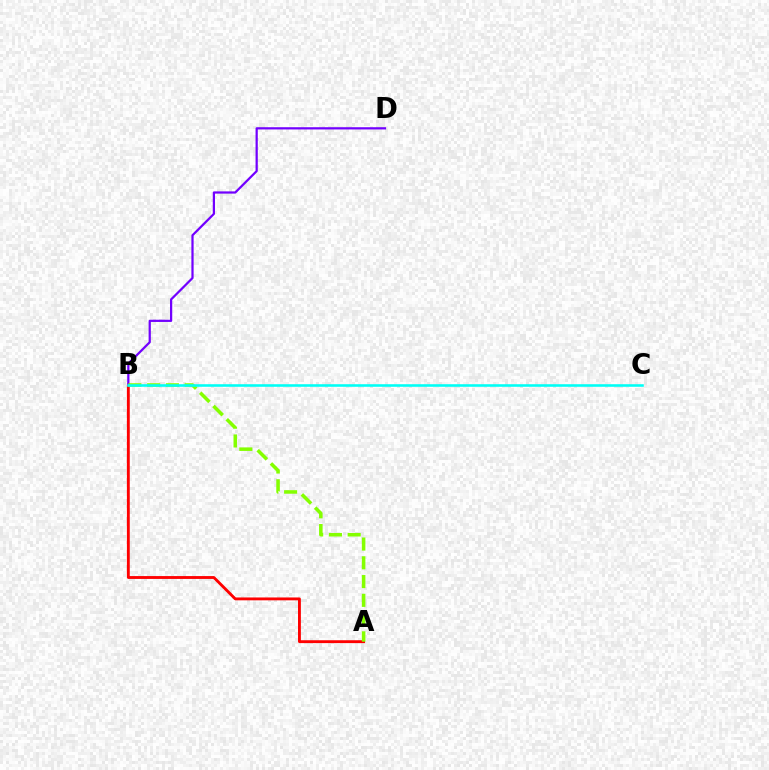{('A', 'B'): [{'color': '#ff0000', 'line_style': 'solid', 'thickness': 2.06}, {'color': '#84ff00', 'line_style': 'dashed', 'thickness': 2.55}], ('B', 'D'): [{'color': '#7200ff', 'line_style': 'solid', 'thickness': 1.6}], ('B', 'C'): [{'color': '#00fff6', 'line_style': 'solid', 'thickness': 1.86}]}